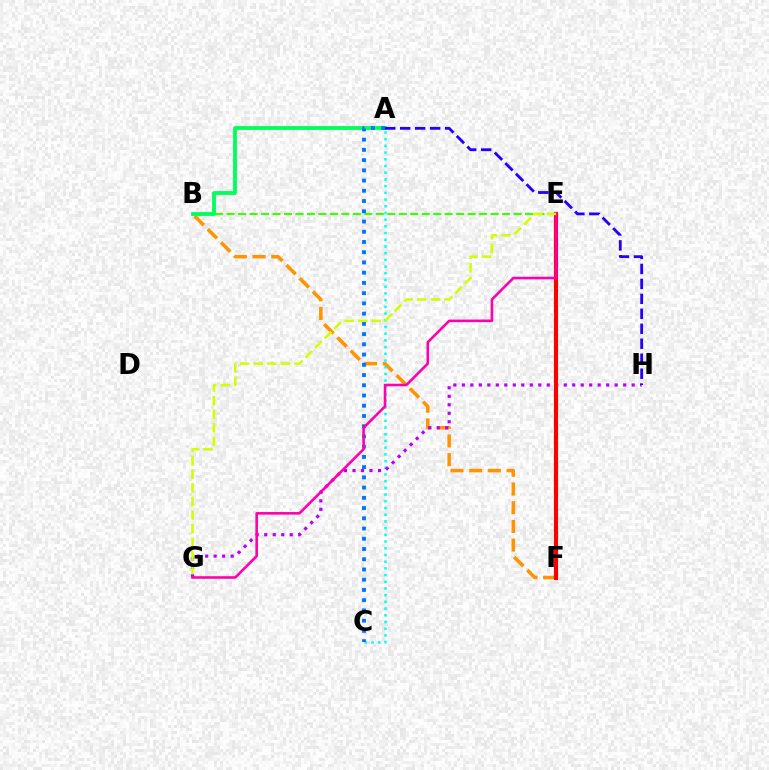{('B', 'E'): [{'color': '#3dff00', 'line_style': 'dashed', 'thickness': 1.56}], ('B', 'F'): [{'color': '#ff9400', 'line_style': 'dashed', 'thickness': 2.54}], ('A', 'B'): [{'color': '#00ff5c', 'line_style': 'solid', 'thickness': 2.76}], ('A', 'C'): [{'color': '#00fff6', 'line_style': 'dotted', 'thickness': 1.82}, {'color': '#0074ff', 'line_style': 'dotted', 'thickness': 2.78}], ('G', 'H'): [{'color': '#b900ff', 'line_style': 'dotted', 'thickness': 2.31}], ('A', 'H'): [{'color': '#2500ff', 'line_style': 'dashed', 'thickness': 2.03}], ('E', 'F'): [{'color': '#ff0000', 'line_style': 'solid', 'thickness': 2.97}], ('E', 'G'): [{'color': '#ff00ac', 'line_style': 'solid', 'thickness': 1.87}, {'color': '#d1ff00', 'line_style': 'dashed', 'thickness': 1.84}]}